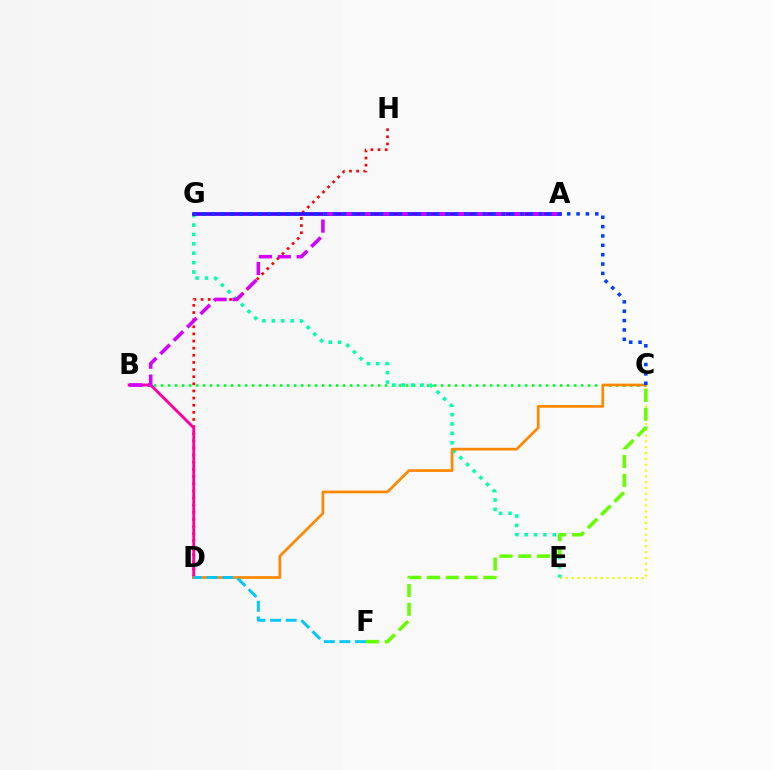{('C', 'E'): [{'color': '#eeff00', 'line_style': 'dotted', 'thickness': 1.58}], ('B', 'C'): [{'color': '#00ff27', 'line_style': 'dotted', 'thickness': 1.9}], ('E', 'G'): [{'color': '#00ffaf', 'line_style': 'dotted', 'thickness': 2.55}], ('D', 'H'): [{'color': '#ff0000', 'line_style': 'dotted', 'thickness': 1.94}], ('A', 'G'): [{'color': '#4f00ff', 'line_style': 'solid', 'thickness': 2.69}], ('B', 'D'): [{'color': '#ff00a0', 'line_style': 'solid', 'thickness': 2.09}], ('C', 'D'): [{'color': '#ff8800', 'line_style': 'solid', 'thickness': 1.96}], ('D', 'F'): [{'color': '#00c7ff', 'line_style': 'dashed', 'thickness': 2.12}], ('C', 'F'): [{'color': '#66ff00', 'line_style': 'dashed', 'thickness': 2.55}], ('A', 'B'): [{'color': '#d600ff', 'line_style': 'dashed', 'thickness': 2.57}], ('C', 'G'): [{'color': '#003fff', 'line_style': 'dotted', 'thickness': 2.54}]}